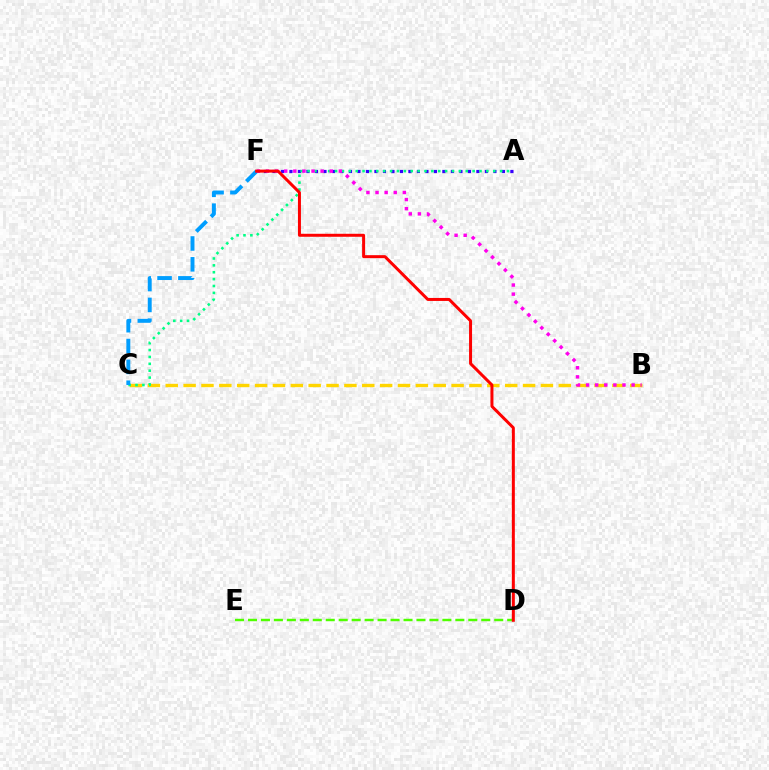{('D', 'E'): [{'color': '#4fff00', 'line_style': 'dashed', 'thickness': 1.76}], ('B', 'C'): [{'color': '#ffd500', 'line_style': 'dashed', 'thickness': 2.43}], ('A', 'F'): [{'color': '#3700ff', 'line_style': 'dotted', 'thickness': 2.31}], ('A', 'C'): [{'color': '#00ff86', 'line_style': 'dotted', 'thickness': 1.87}], ('C', 'F'): [{'color': '#009eff', 'line_style': 'dashed', 'thickness': 2.83}], ('B', 'F'): [{'color': '#ff00ed', 'line_style': 'dotted', 'thickness': 2.47}], ('D', 'F'): [{'color': '#ff0000', 'line_style': 'solid', 'thickness': 2.16}]}